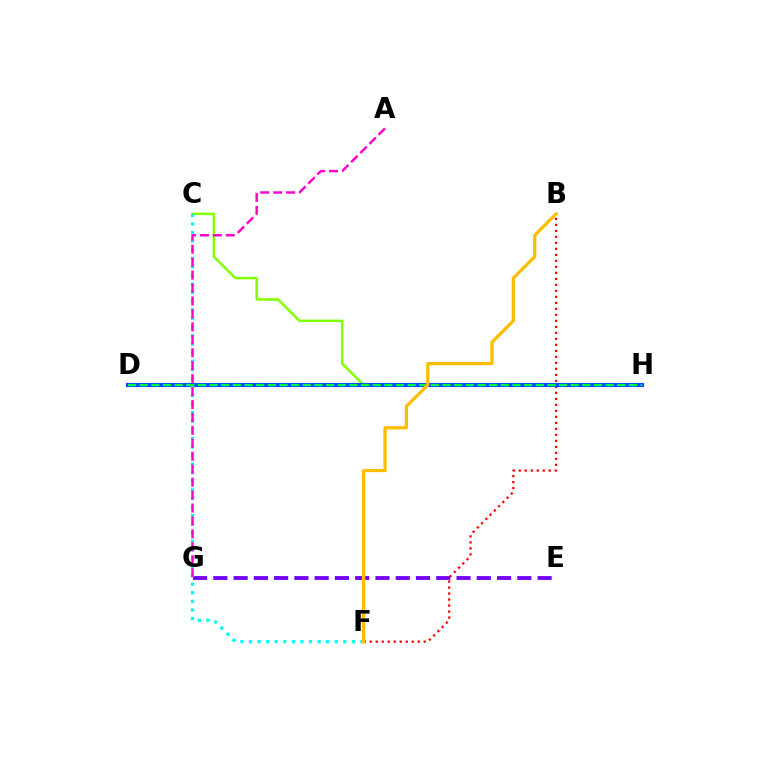{('E', 'G'): [{'color': '#7200ff', 'line_style': 'dashed', 'thickness': 2.75}], ('B', 'F'): [{'color': '#ff0000', 'line_style': 'dotted', 'thickness': 1.63}, {'color': '#ffbd00', 'line_style': 'solid', 'thickness': 2.34}], ('C', 'H'): [{'color': '#84ff00', 'line_style': 'solid', 'thickness': 1.82}], ('D', 'H'): [{'color': '#004bff', 'line_style': 'solid', 'thickness': 2.99}, {'color': '#00ff39', 'line_style': 'dashed', 'thickness': 1.58}], ('C', 'F'): [{'color': '#00fff6', 'line_style': 'dotted', 'thickness': 2.33}], ('A', 'G'): [{'color': '#ff00cf', 'line_style': 'dashed', 'thickness': 1.76}]}